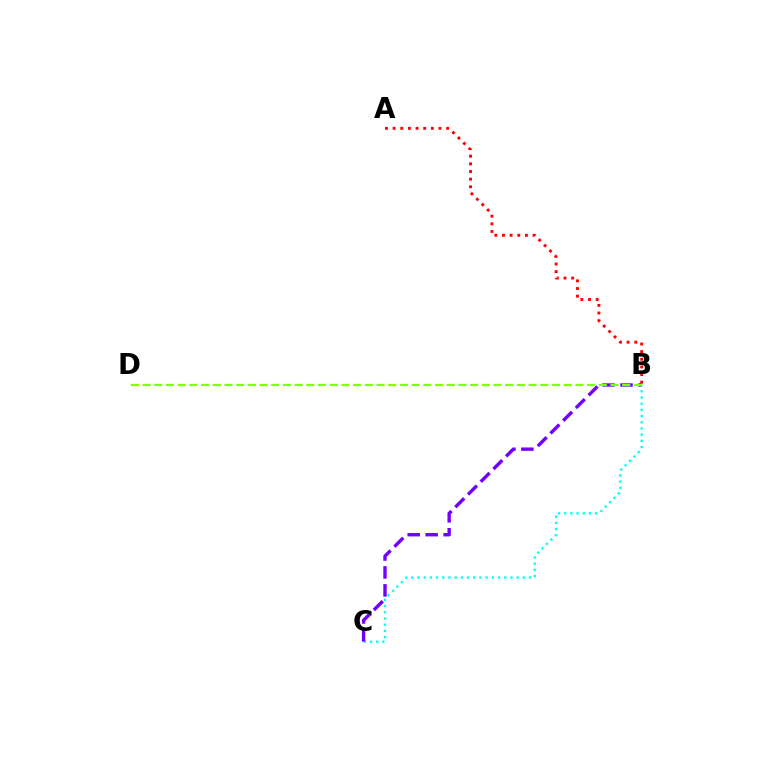{('B', 'C'): [{'color': '#00fff6', 'line_style': 'dotted', 'thickness': 1.68}, {'color': '#7200ff', 'line_style': 'dashed', 'thickness': 2.44}], ('B', 'D'): [{'color': '#84ff00', 'line_style': 'dashed', 'thickness': 1.59}], ('A', 'B'): [{'color': '#ff0000', 'line_style': 'dotted', 'thickness': 2.08}]}